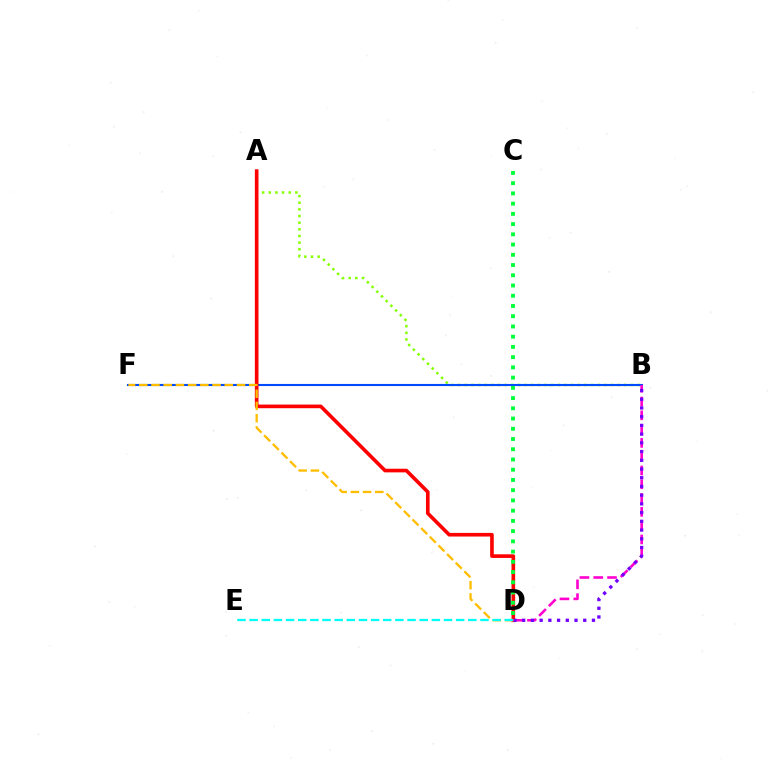{('A', 'B'): [{'color': '#84ff00', 'line_style': 'dotted', 'thickness': 1.81}], ('B', 'F'): [{'color': '#004bff', 'line_style': 'solid', 'thickness': 1.52}], ('A', 'D'): [{'color': '#ff0000', 'line_style': 'solid', 'thickness': 2.62}], ('B', 'D'): [{'color': '#ff00cf', 'line_style': 'dashed', 'thickness': 1.87}, {'color': '#7200ff', 'line_style': 'dotted', 'thickness': 2.37}], ('D', 'F'): [{'color': '#ffbd00', 'line_style': 'dashed', 'thickness': 1.66}], ('D', 'E'): [{'color': '#00fff6', 'line_style': 'dashed', 'thickness': 1.65}], ('C', 'D'): [{'color': '#00ff39', 'line_style': 'dotted', 'thickness': 2.78}]}